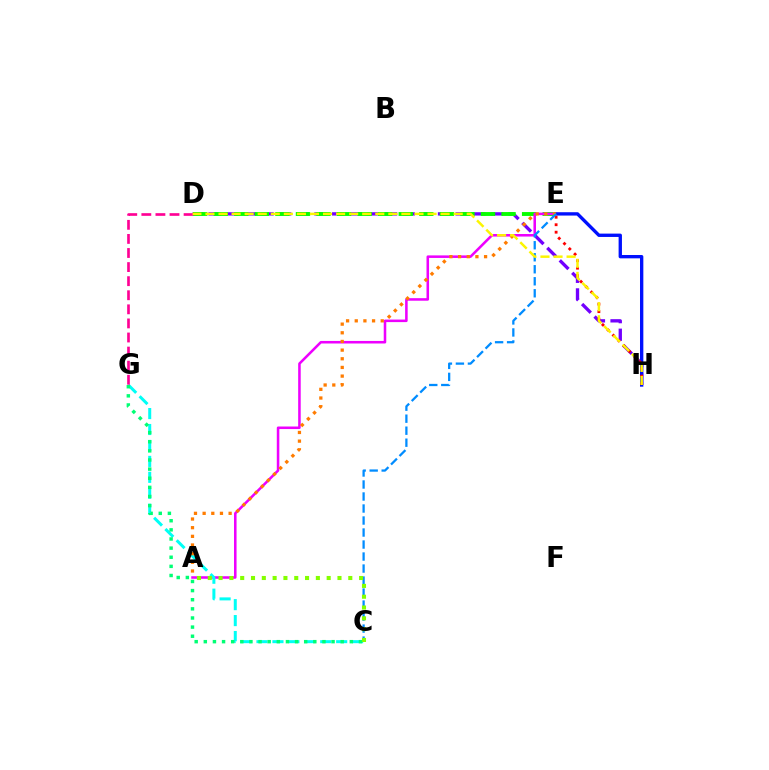{('D', 'H'): [{'color': '#7200ff', 'line_style': 'dashed', 'thickness': 2.4}, {'color': '#fcf500', 'line_style': 'dashed', 'thickness': 1.77}], ('D', 'E'): [{'color': '#08ff00', 'line_style': 'dashed', 'thickness': 2.79}], ('A', 'E'): [{'color': '#ee00ff', 'line_style': 'solid', 'thickness': 1.84}, {'color': '#ff7c00', 'line_style': 'dotted', 'thickness': 2.35}], ('C', 'G'): [{'color': '#00fff6', 'line_style': 'dashed', 'thickness': 2.16}, {'color': '#00ff74', 'line_style': 'dotted', 'thickness': 2.48}], ('E', 'H'): [{'color': '#0010ff', 'line_style': 'solid', 'thickness': 2.41}, {'color': '#ff0000', 'line_style': 'dotted', 'thickness': 2.03}], ('C', 'E'): [{'color': '#008cff', 'line_style': 'dashed', 'thickness': 1.63}], ('D', 'G'): [{'color': '#ff0094', 'line_style': 'dashed', 'thickness': 1.91}], ('A', 'C'): [{'color': '#84ff00', 'line_style': 'dotted', 'thickness': 2.94}]}